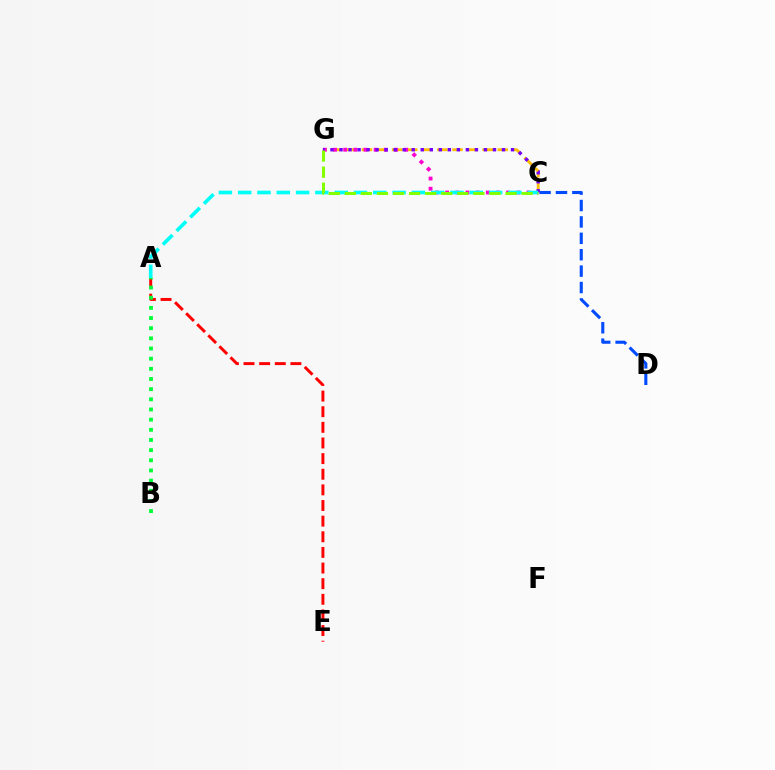{('C', 'D'): [{'color': '#004bff', 'line_style': 'dashed', 'thickness': 2.23}], ('C', 'G'): [{'color': '#ffbd00', 'line_style': 'dashed', 'thickness': 2.05}, {'color': '#ff00cf', 'line_style': 'dotted', 'thickness': 2.76}, {'color': '#7200ff', 'line_style': 'dotted', 'thickness': 2.45}, {'color': '#84ff00', 'line_style': 'dashed', 'thickness': 2.18}], ('A', 'E'): [{'color': '#ff0000', 'line_style': 'dashed', 'thickness': 2.12}], ('A', 'C'): [{'color': '#00fff6', 'line_style': 'dashed', 'thickness': 2.62}], ('A', 'B'): [{'color': '#00ff39', 'line_style': 'dotted', 'thickness': 2.76}]}